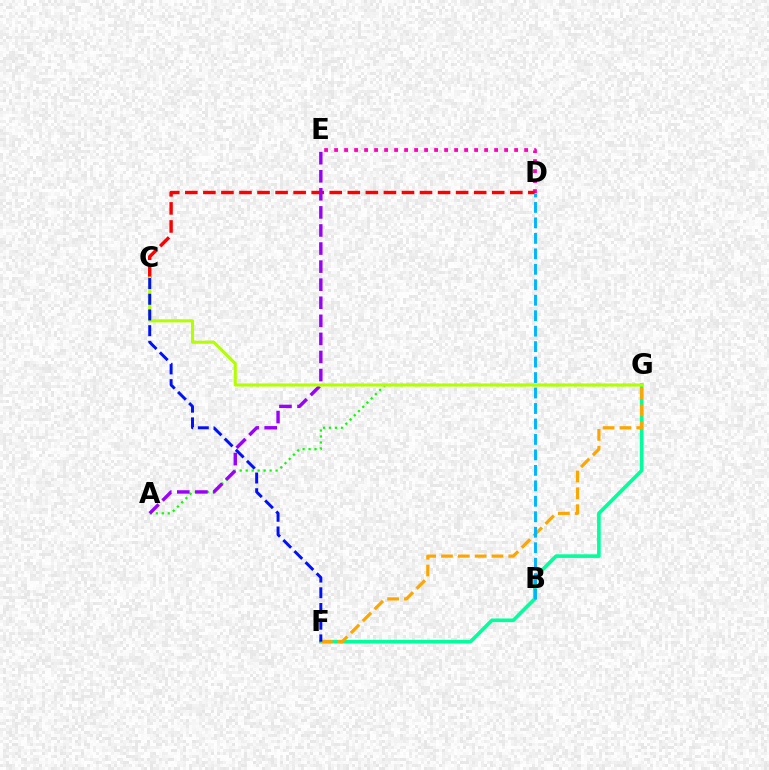{('D', 'E'): [{'color': '#ff00bd', 'line_style': 'dotted', 'thickness': 2.72}], ('F', 'G'): [{'color': '#00ff9d', 'line_style': 'solid', 'thickness': 2.61}, {'color': '#ffa500', 'line_style': 'dashed', 'thickness': 2.29}], ('C', 'D'): [{'color': '#ff0000', 'line_style': 'dashed', 'thickness': 2.45}], ('A', 'G'): [{'color': '#08ff00', 'line_style': 'dotted', 'thickness': 1.62}], ('A', 'E'): [{'color': '#9b00ff', 'line_style': 'dashed', 'thickness': 2.45}], ('C', 'G'): [{'color': '#b3ff00', 'line_style': 'solid', 'thickness': 2.22}], ('C', 'F'): [{'color': '#0010ff', 'line_style': 'dashed', 'thickness': 2.13}], ('B', 'D'): [{'color': '#00b5ff', 'line_style': 'dashed', 'thickness': 2.1}]}